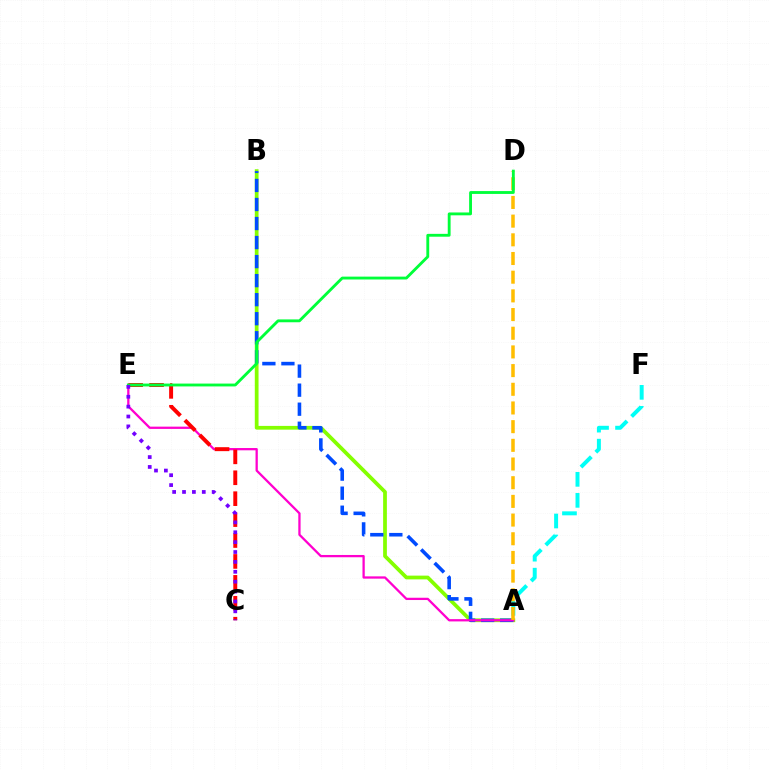{('A', 'B'): [{'color': '#84ff00', 'line_style': 'solid', 'thickness': 2.7}, {'color': '#004bff', 'line_style': 'dashed', 'thickness': 2.59}], ('A', 'F'): [{'color': '#00fff6', 'line_style': 'dashed', 'thickness': 2.86}], ('A', 'E'): [{'color': '#ff00cf', 'line_style': 'solid', 'thickness': 1.64}], ('A', 'D'): [{'color': '#ffbd00', 'line_style': 'dashed', 'thickness': 2.54}], ('C', 'E'): [{'color': '#ff0000', 'line_style': 'dashed', 'thickness': 2.84}, {'color': '#7200ff', 'line_style': 'dotted', 'thickness': 2.68}], ('D', 'E'): [{'color': '#00ff39', 'line_style': 'solid', 'thickness': 2.05}]}